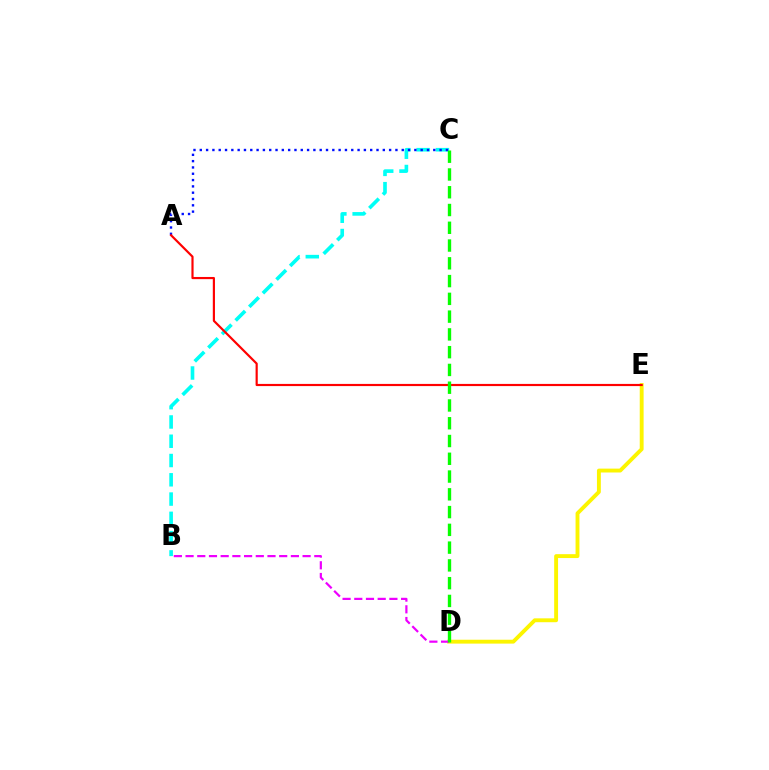{('B', 'C'): [{'color': '#00fff6', 'line_style': 'dashed', 'thickness': 2.62}], ('A', 'C'): [{'color': '#0010ff', 'line_style': 'dotted', 'thickness': 1.71}], ('D', 'E'): [{'color': '#fcf500', 'line_style': 'solid', 'thickness': 2.79}], ('A', 'E'): [{'color': '#ff0000', 'line_style': 'solid', 'thickness': 1.57}], ('B', 'D'): [{'color': '#ee00ff', 'line_style': 'dashed', 'thickness': 1.59}], ('C', 'D'): [{'color': '#08ff00', 'line_style': 'dashed', 'thickness': 2.41}]}